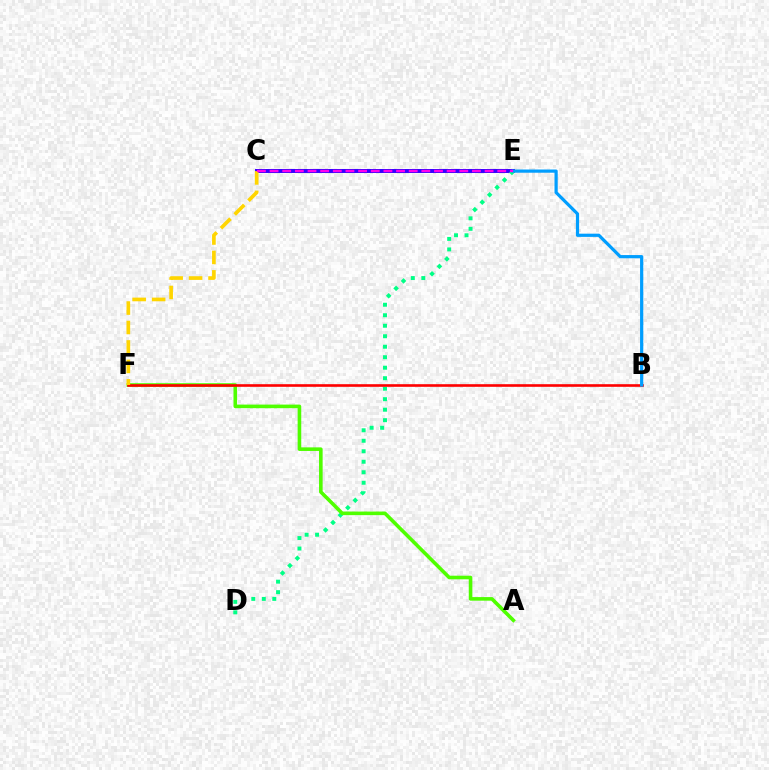{('C', 'E'): [{'color': '#3700ff', 'line_style': 'solid', 'thickness': 2.85}, {'color': '#ff00ed', 'line_style': 'dashed', 'thickness': 1.72}], ('D', 'E'): [{'color': '#00ff86', 'line_style': 'dotted', 'thickness': 2.85}], ('A', 'F'): [{'color': '#4fff00', 'line_style': 'solid', 'thickness': 2.59}], ('B', 'F'): [{'color': '#ff0000', 'line_style': 'solid', 'thickness': 1.89}], ('B', 'E'): [{'color': '#009eff', 'line_style': 'solid', 'thickness': 2.31}], ('C', 'F'): [{'color': '#ffd500', 'line_style': 'dashed', 'thickness': 2.64}]}